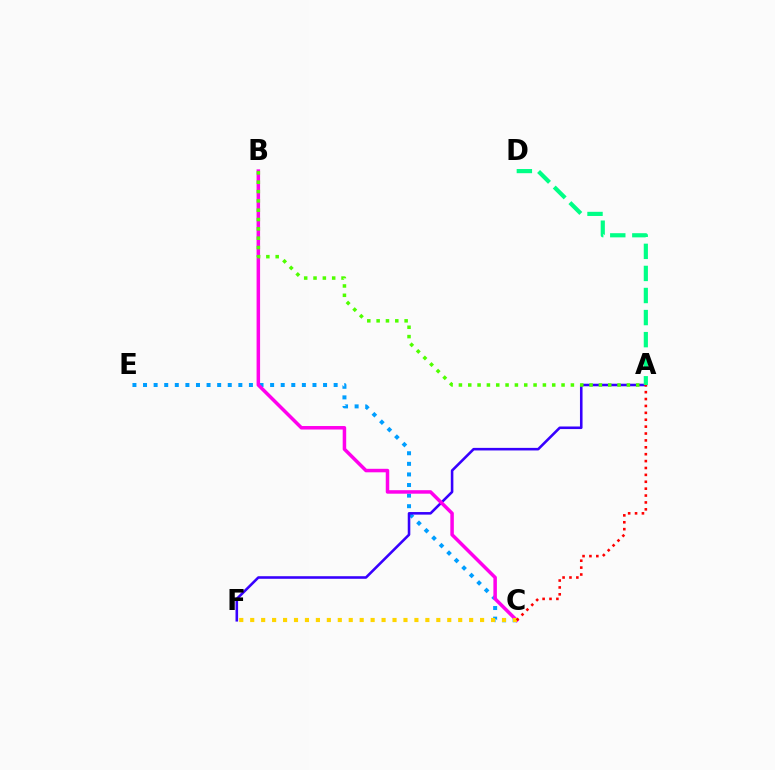{('C', 'E'): [{'color': '#009eff', 'line_style': 'dotted', 'thickness': 2.88}], ('A', 'F'): [{'color': '#3700ff', 'line_style': 'solid', 'thickness': 1.85}], ('A', 'D'): [{'color': '#00ff86', 'line_style': 'dashed', 'thickness': 3.0}], ('B', 'C'): [{'color': '#ff00ed', 'line_style': 'solid', 'thickness': 2.52}], ('A', 'B'): [{'color': '#4fff00', 'line_style': 'dotted', 'thickness': 2.54}], ('C', 'F'): [{'color': '#ffd500', 'line_style': 'dotted', 'thickness': 2.97}], ('A', 'C'): [{'color': '#ff0000', 'line_style': 'dotted', 'thickness': 1.87}]}